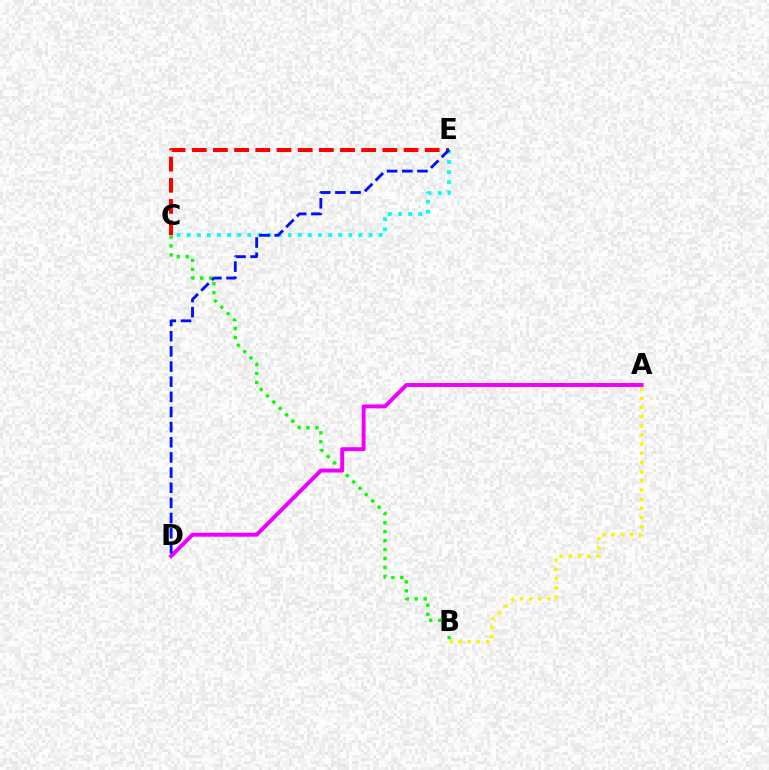{('C', 'E'): [{'color': '#00fff6', 'line_style': 'dotted', 'thickness': 2.74}, {'color': '#ff0000', 'line_style': 'dashed', 'thickness': 2.88}], ('A', 'B'): [{'color': '#fcf500', 'line_style': 'dotted', 'thickness': 2.49}], ('B', 'C'): [{'color': '#08ff00', 'line_style': 'dotted', 'thickness': 2.43}], ('A', 'D'): [{'color': '#ee00ff', 'line_style': 'solid', 'thickness': 2.84}], ('D', 'E'): [{'color': '#0010ff', 'line_style': 'dashed', 'thickness': 2.06}]}